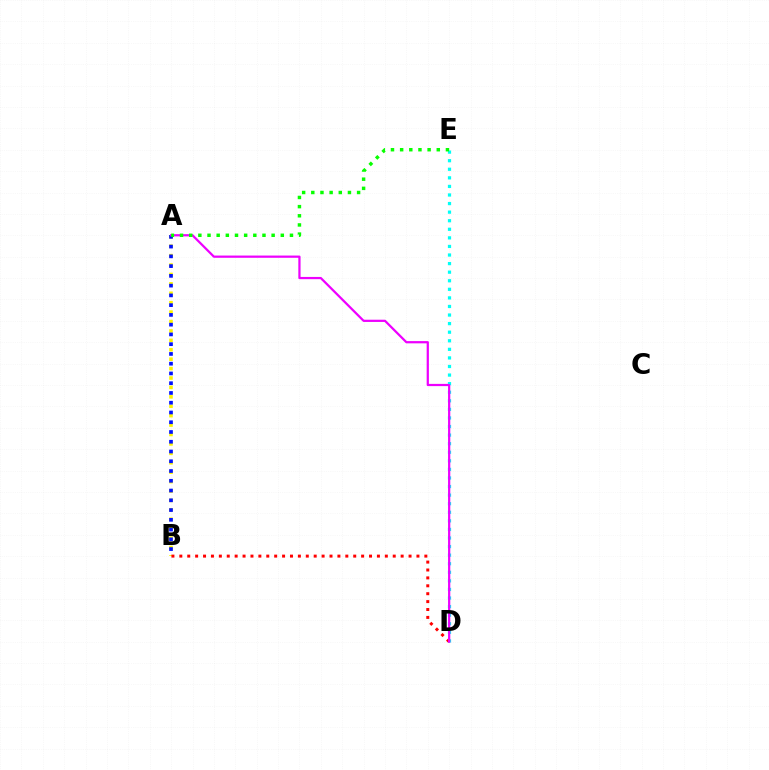{('D', 'E'): [{'color': '#00fff6', 'line_style': 'dotted', 'thickness': 2.33}], ('A', 'B'): [{'color': '#fcf500', 'line_style': 'dotted', 'thickness': 2.56}, {'color': '#0010ff', 'line_style': 'dotted', 'thickness': 2.65}], ('B', 'D'): [{'color': '#ff0000', 'line_style': 'dotted', 'thickness': 2.15}], ('A', 'D'): [{'color': '#ee00ff', 'line_style': 'solid', 'thickness': 1.61}], ('A', 'E'): [{'color': '#08ff00', 'line_style': 'dotted', 'thickness': 2.49}]}